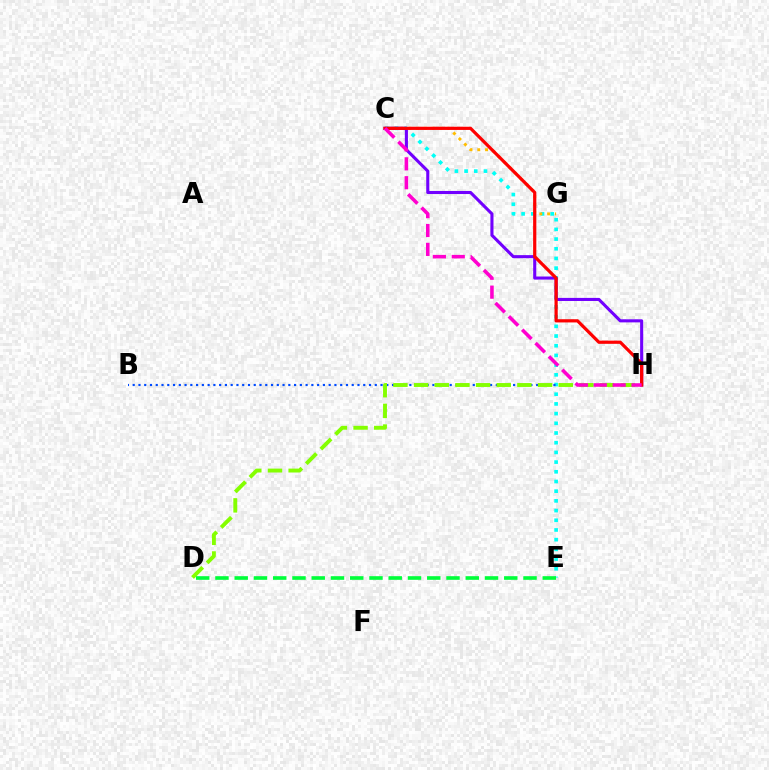{('C', 'E'): [{'color': '#00fff6', 'line_style': 'dotted', 'thickness': 2.63}], ('C', 'G'): [{'color': '#ffbd00', 'line_style': 'dotted', 'thickness': 2.11}], ('C', 'H'): [{'color': '#7200ff', 'line_style': 'solid', 'thickness': 2.22}, {'color': '#ff0000', 'line_style': 'solid', 'thickness': 2.31}, {'color': '#ff00cf', 'line_style': 'dashed', 'thickness': 2.57}], ('B', 'H'): [{'color': '#004bff', 'line_style': 'dotted', 'thickness': 1.57}], ('D', 'H'): [{'color': '#84ff00', 'line_style': 'dashed', 'thickness': 2.81}], ('D', 'E'): [{'color': '#00ff39', 'line_style': 'dashed', 'thickness': 2.62}]}